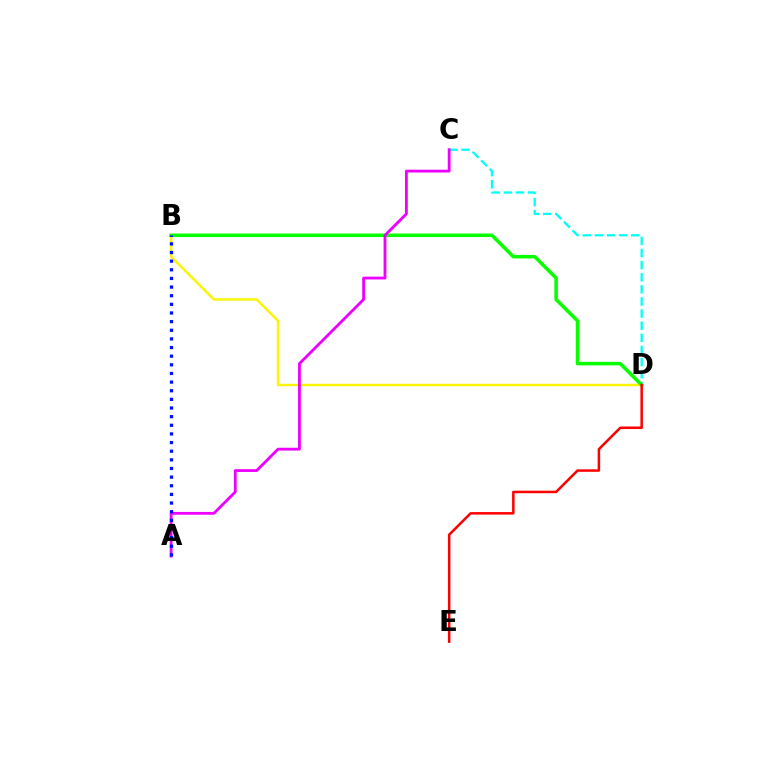{('B', 'D'): [{'color': '#fcf500', 'line_style': 'solid', 'thickness': 1.75}, {'color': '#08ff00', 'line_style': 'solid', 'thickness': 2.53}], ('C', 'D'): [{'color': '#00fff6', 'line_style': 'dashed', 'thickness': 1.65}], ('A', 'C'): [{'color': '#ee00ff', 'line_style': 'solid', 'thickness': 2.03}], ('D', 'E'): [{'color': '#ff0000', 'line_style': 'solid', 'thickness': 1.81}], ('A', 'B'): [{'color': '#0010ff', 'line_style': 'dotted', 'thickness': 2.35}]}